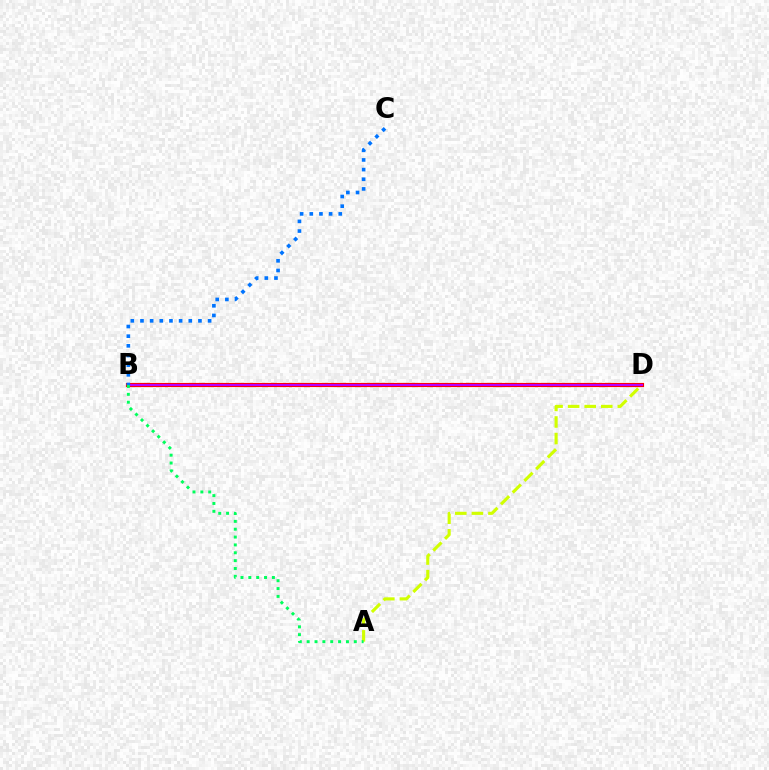{('B', 'D'): [{'color': '#ff0000', 'line_style': 'solid', 'thickness': 2.98}, {'color': '#b900ff', 'line_style': 'solid', 'thickness': 1.52}], ('A', 'D'): [{'color': '#d1ff00', 'line_style': 'dashed', 'thickness': 2.25}], ('A', 'B'): [{'color': '#00ff5c', 'line_style': 'dotted', 'thickness': 2.13}], ('B', 'C'): [{'color': '#0074ff', 'line_style': 'dotted', 'thickness': 2.62}]}